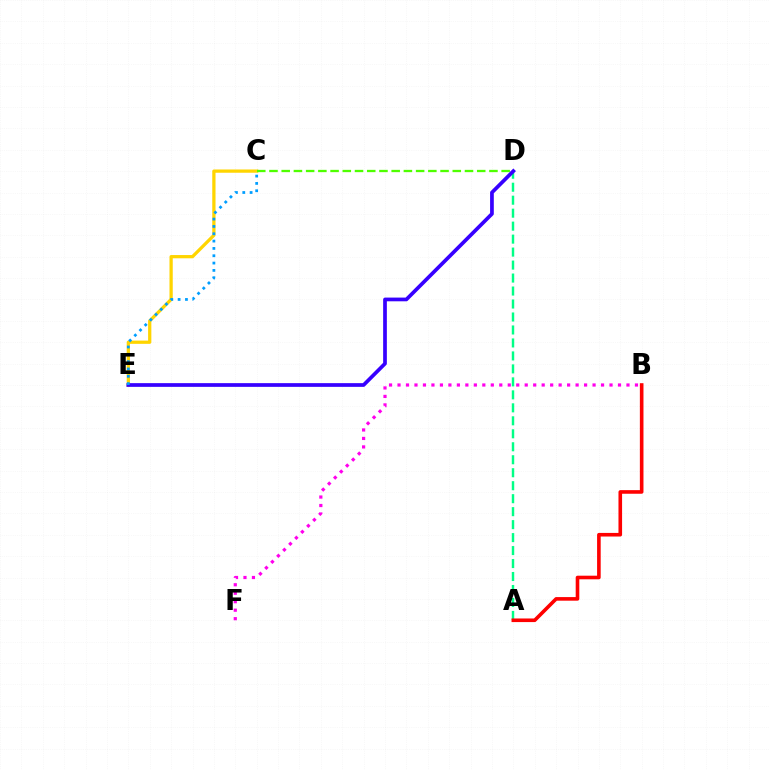{('A', 'D'): [{'color': '#00ff86', 'line_style': 'dashed', 'thickness': 1.76}], ('B', 'F'): [{'color': '#ff00ed', 'line_style': 'dotted', 'thickness': 2.3}], ('C', 'E'): [{'color': '#ffd500', 'line_style': 'solid', 'thickness': 2.35}, {'color': '#009eff', 'line_style': 'dotted', 'thickness': 1.99}], ('A', 'B'): [{'color': '#ff0000', 'line_style': 'solid', 'thickness': 2.6}], ('C', 'D'): [{'color': '#4fff00', 'line_style': 'dashed', 'thickness': 1.66}], ('D', 'E'): [{'color': '#3700ff', 'line_style': 'solid', 'thickness': 2.67}]}